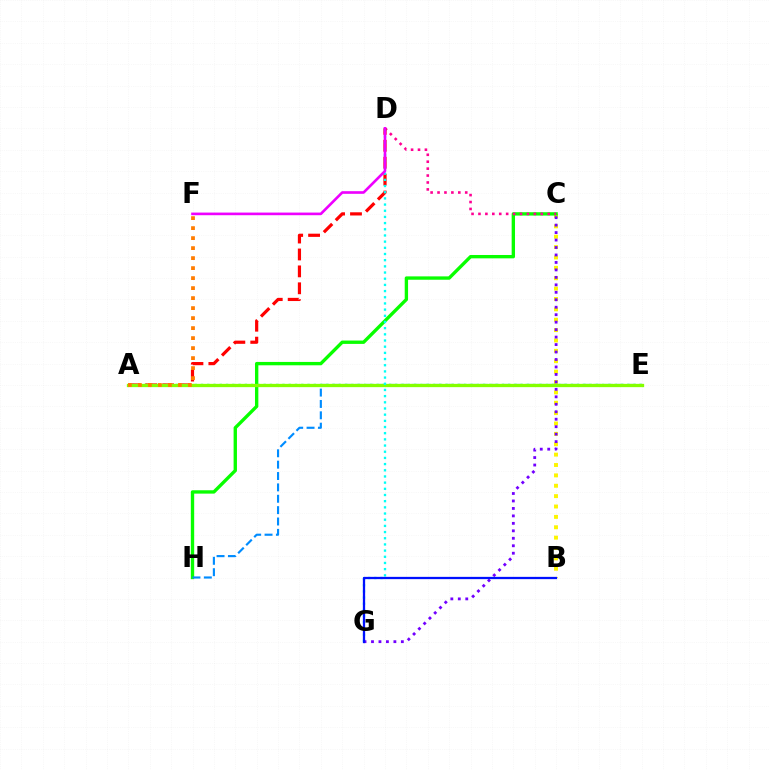{('B', 'C'): [{'color': '#fcf500', 'line_style': 'dotted', 'thickness': 2.82}], ('C', 'H'): [{'color': '#08ff00', 'line_style': 'solid', 'thickness': 2.42}], ('E', 'H'): [{'color': '#008cff', 'line_style': 'dashed', 'thickness': 1.54}], ('C', 'D'): [{'color': '#ff0094', 'line_style': 'dotted', 'thickness': 1.88}], ('A', 'E'): [{'color': '#00ff74', 'line_style': 'dotted', 'thickness': 1.7}, {'color': '#84ff00', 'line_style': 'solid', 'thickness': 2.37}], ('A', 'D'): [{'color': '#ff0000', 'line_style': 'dashed', 'thickness': 2.3}], ('D', 'G'): [{'color': '#00fff6', 'line_style': 'dotted', 'thickness': 1.68}], ('D', 'F'): [{'color': '#ee00ff', 'line_style': 'solid', 'thickness': 1.9}], ('C', 'G'): [{'color': '#7200ff', 'line_style': 'dotted', 'thickness': 2.03}], ('A', 'F'): [{'color': '#ff7c00', 'line_style': 'dotted', 'thickness': 2.72}], ('B', 'G'): [{'color': '#0010ff', 'line_style': 'solid', 'thickness': 1.64}]}